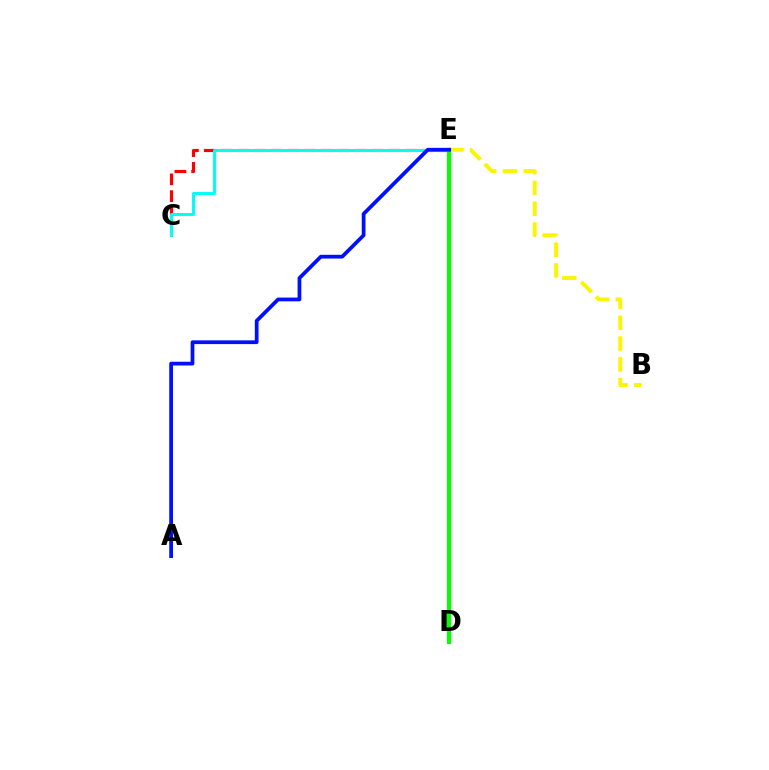{('B', 'E'): [{'color': '#fcf500', 'line_style': 'dashed', 'thickness': 2.82}], ('C', 'E'): [{'color': '#ff0000', 'line_style': 'dashed', 'thickness': 2.28}, {'color': '#00fff6', 'line_style': 'solid', 'thickness': 2.16}], ('D', 'E'): [{'color': '#ee00ff', 'line_style': 'dashed', 'thickness': 2.69}, {'color': '#08ff00', 'line_style': 'solid', 'thickness': 2.99}], ('A', 'E'): [{'color': '#0010ff', 'line_style': 'solid', 'thickness': 2.69}]}